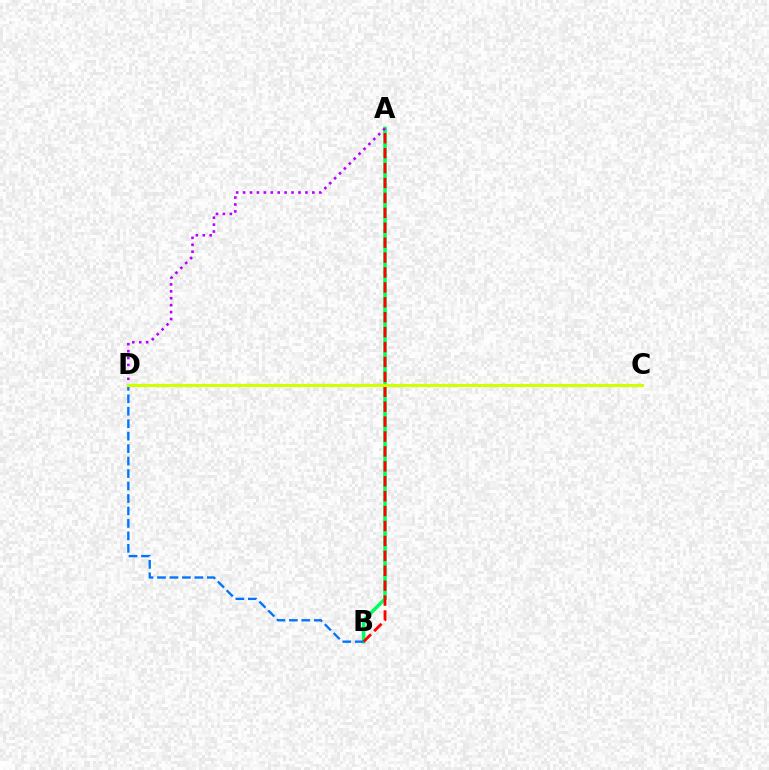{('A', 'B'): [{'color': '#00ff5c', 'line_style': 'solid', 'thickness': 2.56}, {'color': '#ff0000', 'line_style': 'dashed', 'thickness': 2.03}], ('B', 'D'): [{'color': '#0074ff', 'line_style': 'dashed', 'thickness': 1.69}], ('A', 'D'): [{'color': '#b900ff', 'line_style': 'dotted', 'thickness': 1.88}], ('C', 'D'): [{'color': '#d1ff00', 'line_style': 'solid', 'thickness': 2.26}]}